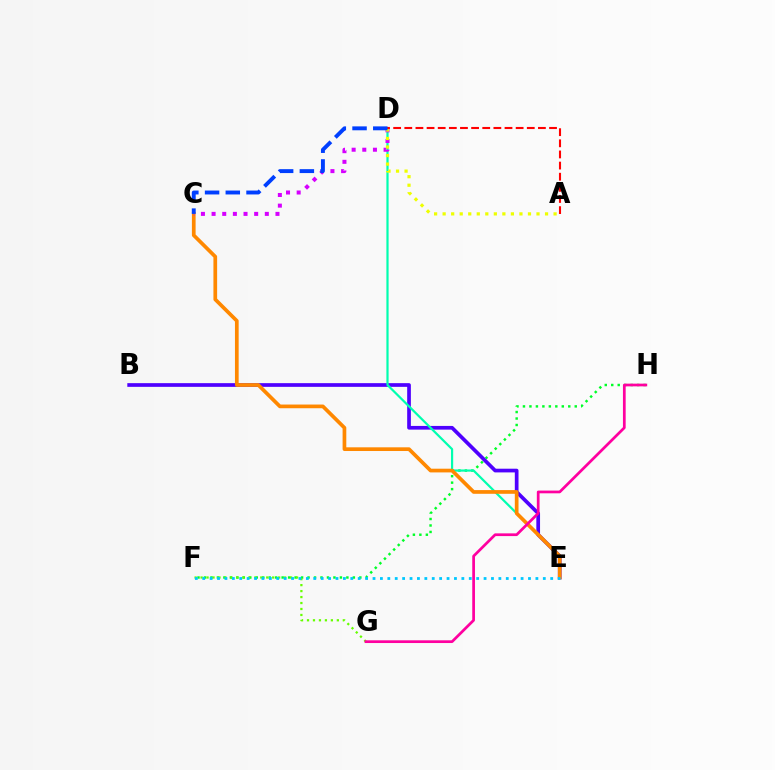{('F', 'H'): [{'color': '#00ff27', 'line_style': 'dotted', 'thickness': 1.76}], ('B', 'E'): [{'color': '#4f00ff', 'line_style': 'solid', 'thickness': 2.66}], ('D', 'E'): [{'color': '#00ffaf', 'line_style': 'solid', 'thickness': 1.58}], ('C', 'E'): [{'color': '#ff8800', 'line_style': 'solid', 'thickness': 2.67}], ('C', 'D'): [{'color': '#d600ff', 'line_style': 'dotted', 'thickness': 2.89}, {'color': '#003fff', 'line_style': 'dashed', 'thickness': 2.81}], ('A', 'D'): [{'color': '#eeff00', 'line_style': 'dotted', 'thickness': 2.32}, {'color': '#ff0000', 'line_style': 'dashed', 'thickness': 1.51}], ('F', 'G'): [{'color': '#66ff00', 'line_style': 'dotted', 'thickness': 1.62}], ('E', 'F'): [{'color': '#00c7ff', 'line_style': 'dotted', 'thickness': 2.01}], ('G', 'H'): [{'color': '#ff00a0', 'line_style': 'solid', 'thickness': 1.96}]}